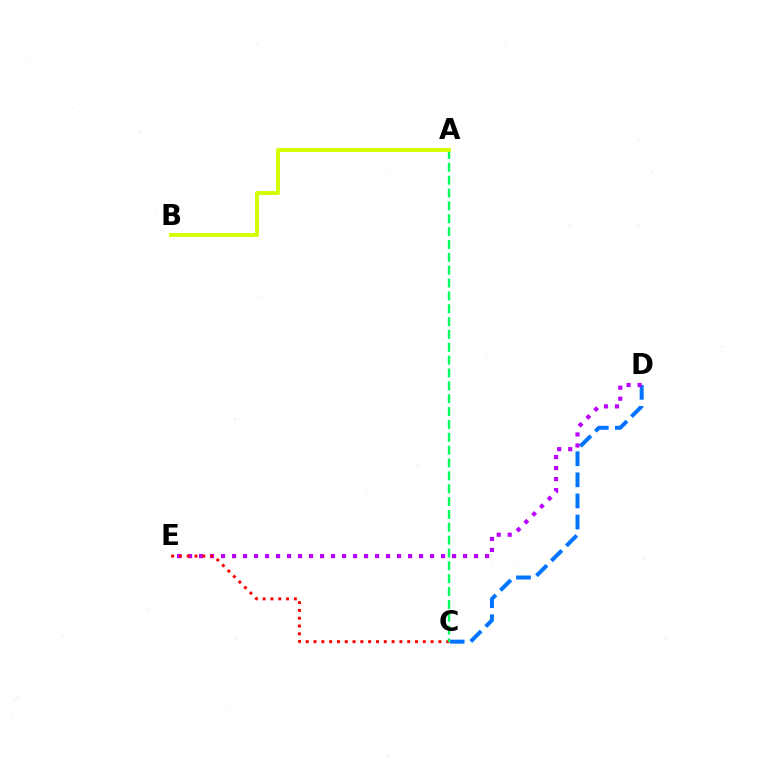{('C', 'D'): [{'color': '#0074ff', 'line_style': 'dashed', 'thickness': 2.87}], ('D', 'E'): [{'color': '#b900ff', 'line_style': 'dotted', 'thickness': 2.99}], ('C', 'E'): [{'color': '#ff0000', 'line_style': 'dotted', 'thickness': 2.12}], ('A', 'C'): [{'color': '#00ff5c', 'line_style': 'dashed', 'thickness': 1.75}], ('A', 'B'): [{'color': '#d1ff00', 'line_style': 'solid', 'thickness': 2.8}]}